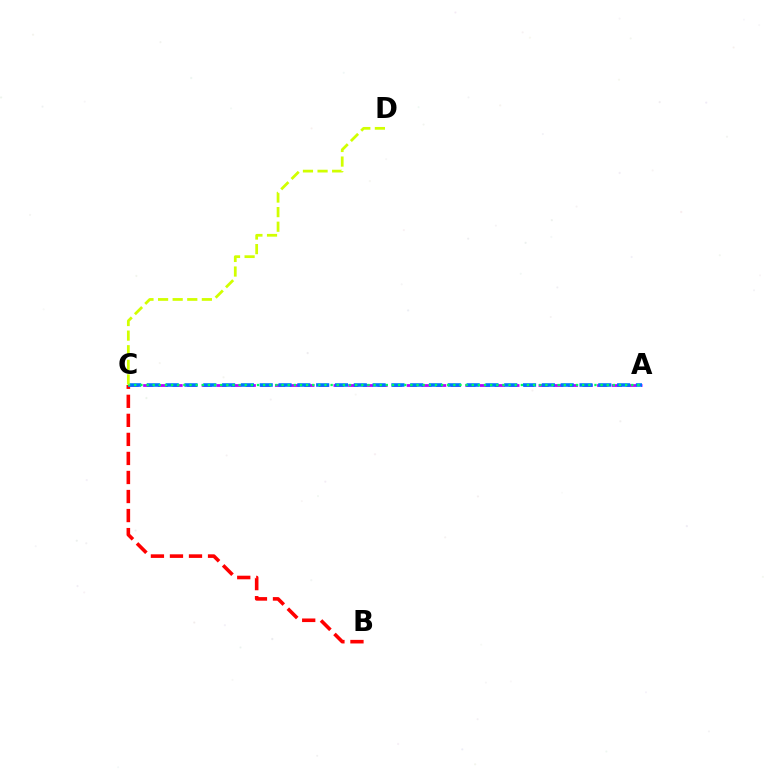{('B', 'C'): [{'color': '#ff0000', 'line_style': 'dashed', 'thickness': 2.59}], ('A', 'C'): [{'color': '#b900ff', 'line_style': 'dashed', 'thickness': 1.99}, {'color': '#0074ff', 'line_style': 'dashed', 'thickness': 2.56}, {'color': '#00ff5c', 'line_style': 'dotted', 'thickness': 1.67}], ('C', 'D'): [{'color': '#d1ff00', 'line_style': 'dashed', 'thickness': 1.98}]}